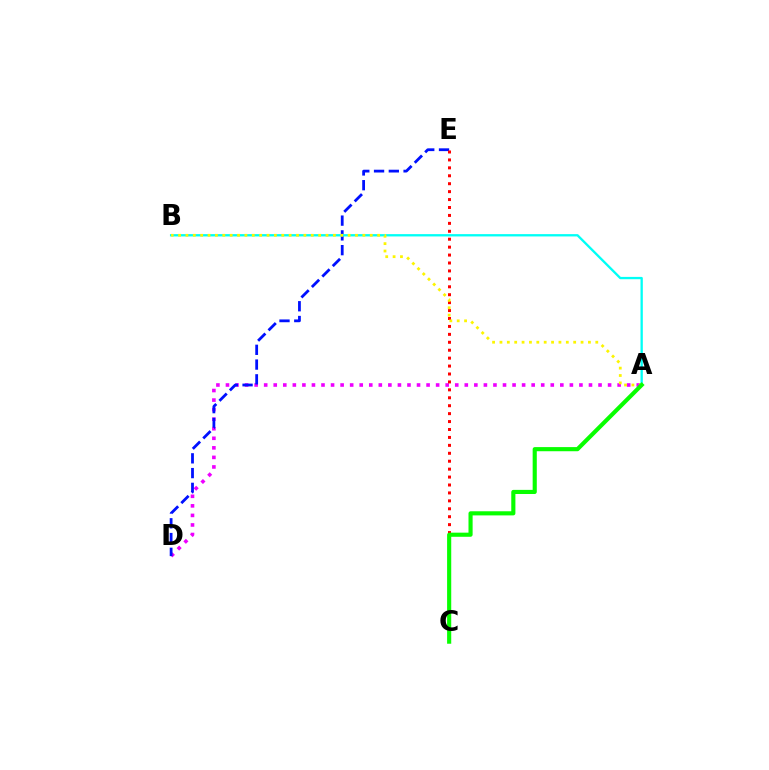{('A', 'D'): [{'color': '#ee00ff', 'line_style': 'dotted', 'thickness': 2.6}], ('D', 'E'): [{'color': '#0010ff', 'line_style': 'dashed', 'thickness': 2.01}], ('A', 'B'): [{'color': '#00fff6', 'line_style': 'solid', 'thickness': 1.67}, {'color': '#fcf500', 'line_style': 'dotted', 'thickness': 2.0}], ('C', 'E'): [{'color': '#ff0000', 'line_style': 'dotted', 'thickness': 2.15}], ('A', 'C'): [{'color': '#08ff00', 'line_style': 'solid', 'thickness': 2.97}]}